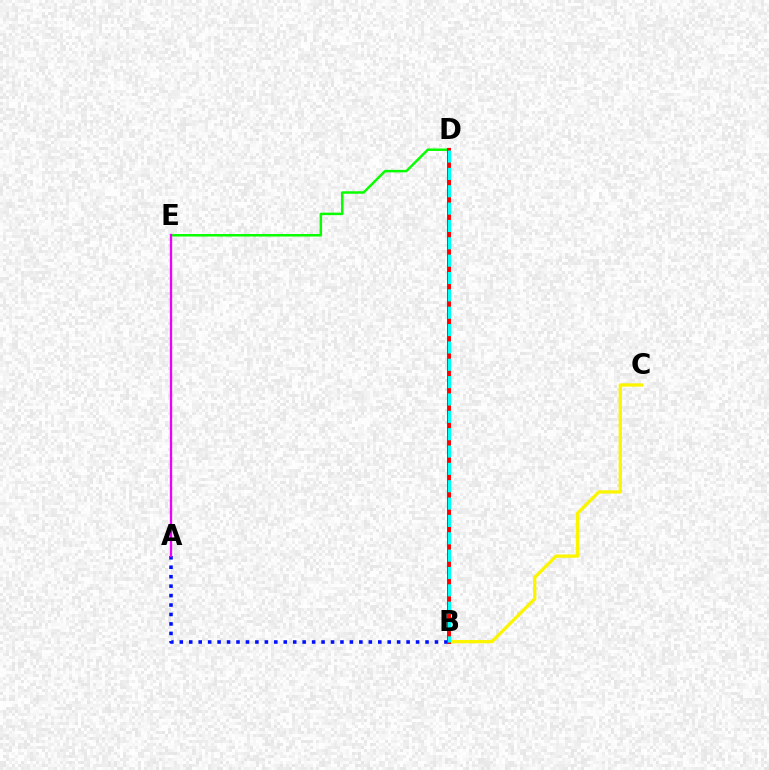{('A', 'B'): [{'color': '#0010ff', 'line_style': 'dotted', 'thickness': 2.57}], ('B', 'C'): [{'color': '#fcf500', 'line_style': 'solid', 'thickness': 2.37}], ('D', 'E'): [{'color': '#08ff00', 'line_style': 'solid', 'thickness': 1.79}], ('B', 'D'): [{'color': '#ff0000', 'line_style': 'solid', 'thickness': 2.83}, {'color': '#00fff6', 'line_style': 'dashed', 'thickness': 2.36}], ('A', 'E'): [{'color': '#ee00ff', 'line_style': 'solid', 'thickness': 1.67}]}